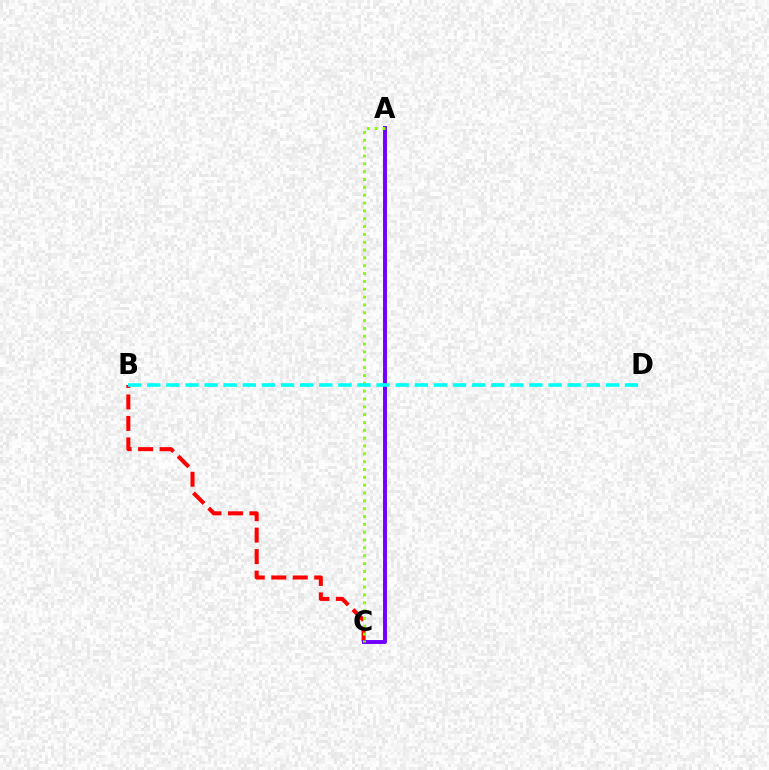{('B', 'C'): [{'color': '#ff0000', 'line_style': 'dashed', 'thickness': 2.92}], ('A', 'C'): [{'color': '#7200ff', 'line_style': 'solid', 'thickness': 2.82}, {'color': '#84ff00', 'line_style': 'dotted', 'thickness': 2.13}], ('B', 'D'): [{'color': '#00fff6', 'line_style': 'dashed', 'thickness': 2.6}]}